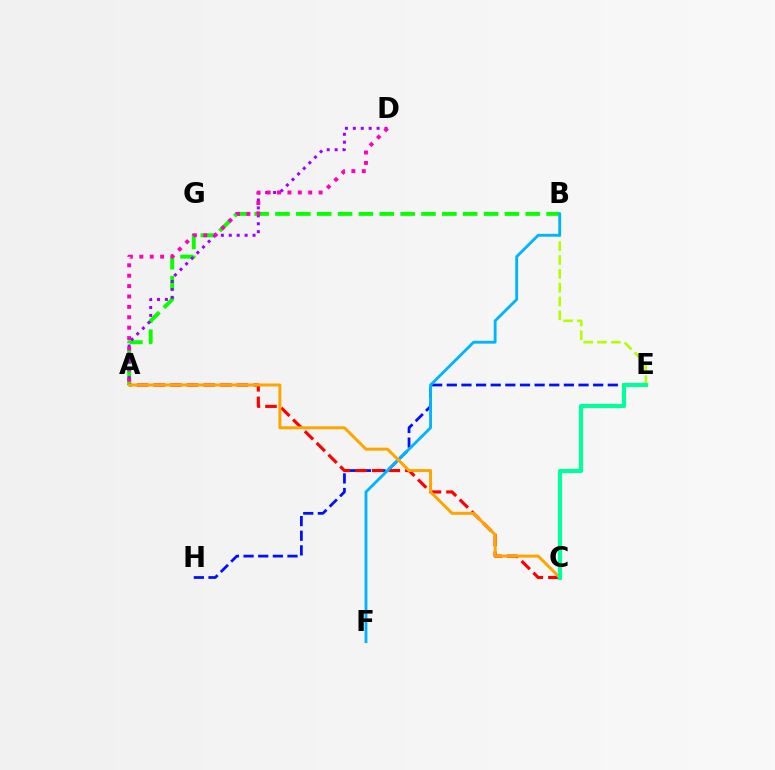{('E', 'H'): [{'color': '#0010ff', 'line_style': 'dashed', 'thickness': 1.99}], ('A', 'B'): [{'color': '#08ff00', 'line_style': 'dashed', 'thickness': 2.83}], ('A', 'D'): [{'color': '#9b00ff', 'line_style': 'dotted', 'thickness': 2.15}, {'color': '#ff00bd', 'line_style': 'dotted', 'thickness': 2.82}], ('B', 'E'): [{'color': '#b3ff00', 'line_style': 'dashed', 'thickness': 1.88}], ('A', 'C'): [{'color': '#ff0000', 'line_style': 'dashed', 'thickness': 2.26}, {'color': '#ffa500', 'line_style': 'solid', 'thickness': 2.15}], ('B', 'F'): [{'color': '#00b5ff', 'line_style': 'solid', 'thickness': 2.06}], ('C', 'E'): [{'color': '#00ff9d', 'line_style': 'solid', 'thickness': 2.99}]}